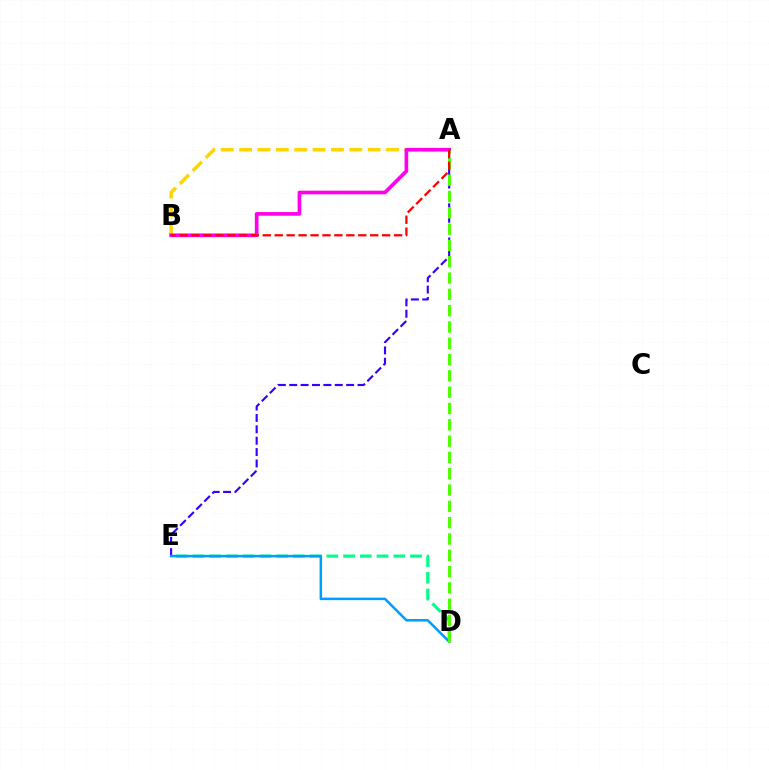{('A', 'B'): [{'color': '#ffd500', 'line_style': 'dashed', 'thickness': 2.5}, {'color': '#ff00ed', 'line_style': 'solid', 'thickness': 2.64}, {'color': '#ff0000', 'line_style': 'dashed', 'thickness': 1.62}], ('D', 'E'): [{'color': '#00ff86', 'line_style': 'dashed', 'thickness': 2.27}, {'color': '#009eff', 'line_style': 'solid', 'thickness': 1.82}], ('A', 'E'): [{'color': '#3700ff', 'line_style': 'dashed', 'thickness': 1.55}], ('A', 'D'): [{'color': '#4fff00', 'line_style': 'dashed', 'thickness': 2.22}]}